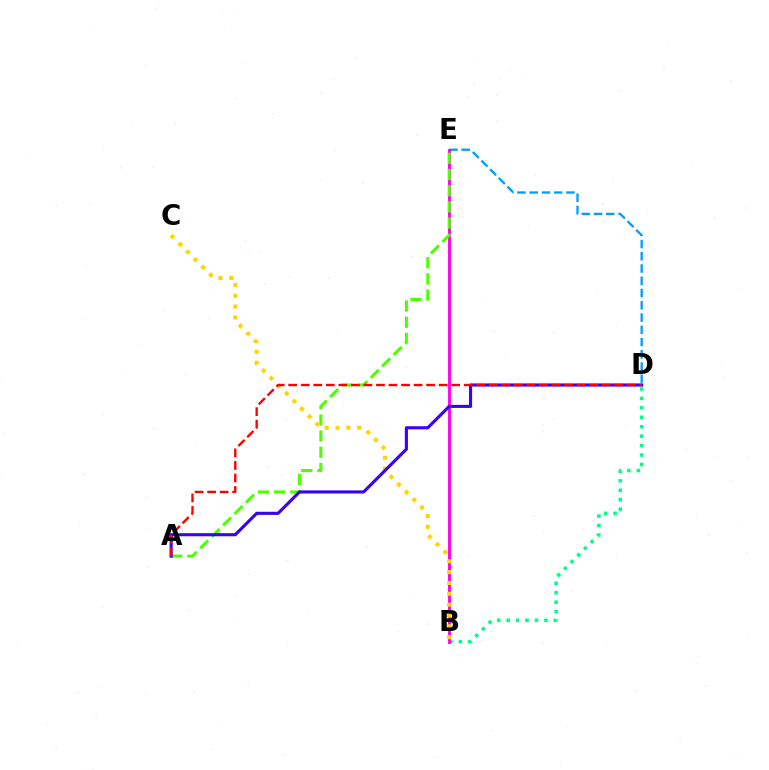{('B', 'D'): [{'color': '#00ff86', 'line_style': 'dotted', 'thickness': 2.56}], ('D', 'E'): [{'color': '#009eff', 'line_style': 'dashed', 'thickness': 1.66}], ('B', 'E'): [{'color': '#ff00ed', 'line_style': 'solid', 'thickness': 2.08}], ('A', 'E'): [{'color': '#4fff00', 'line_style': 'dashed', 'thickness': 2.2}], ('B', 'C'): [{'color': '#ffd500', 'line_style': 'dotted', 'thickness': 2.94}], ('A', 'D'): [{'color': '#3700ff', 'line_style': 'solid', 'thickness': 2.22}, {'color': '#ff0000', 'line_style': 'dashed', 'thickness': 1.7}]}